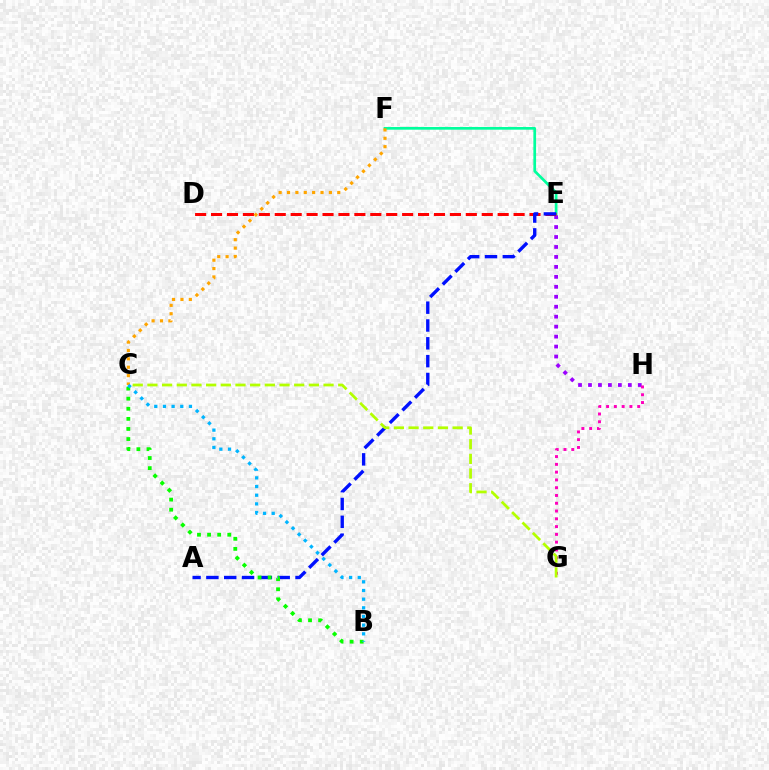{('E', 'H'): [{'color': '#9b00ff', 'line_style': 'dotted', 'thickness': 2.71}], ('E', 'F'): [{'color': '#00ff9d', 'line_style': 'solid', 'thickness': 1.95}], ('D', 'E'): [{'color': '#ff0000', 'line_style': 'dashed', 'thickness': 2.16}], ('A', 'E'): [{'color': '#0010ff', 'line_style': 'dashed', 'thickness': 2.42}], ('G', 'H'): [{'color': '#ff00bd', 'line_style': 'dotted', 'thickness': 2.11}], ('C', 'G'): [{'color': '#b3ff00', 'line_style': 'dashed', 'thickness': 1.99}], ('B', 'C'): [{'color': '#08ff00', 'line_style': 'dotted', 'thickness': 2.74}, {'color': '#00b5ff', 'line_style': 'dotted', 'thickness': 2.35}], ('C', 'F'): [{'color': '#ffa500', 'line_style': 'dotted', 'thickness': 2.28}]}